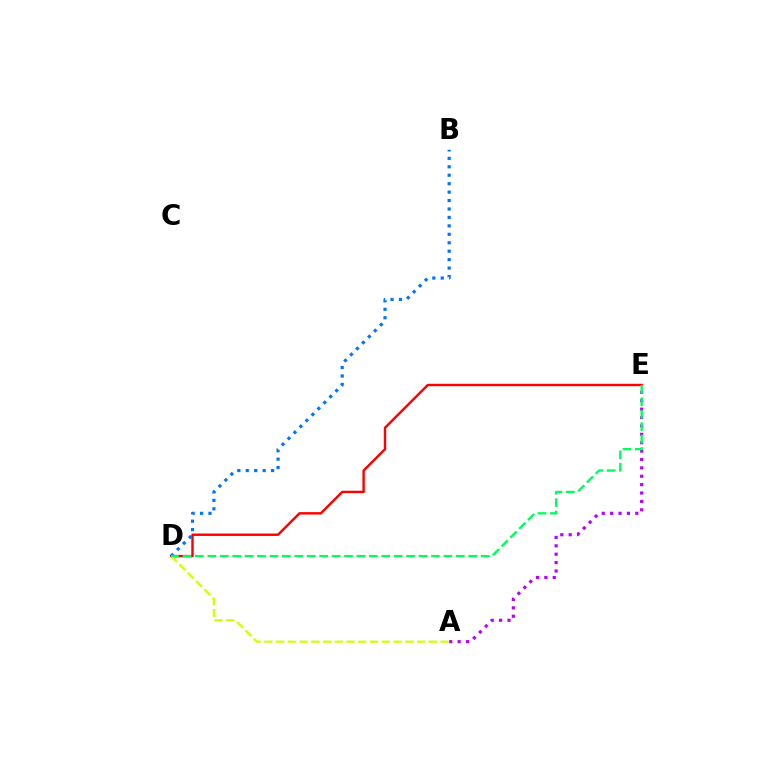{('A', 'E'): [{'color': '#b900ff', 'line_style': 'dotted', 'thickness': 2.28}], ('D', 'E'): [{'color': '#ff0000', 'line_style': 'solid', 'thickness': 1.75}, {'color': '#00ff5c', 'line_style': 'dashed', 'thickness': 1.69}], ('A', 'D'): [{'color': '#d1ff00', 'line_style': 'dashed', 'thickness': 1.6}], ('B', 'D'): [{'color': '#0074ff', 'line_style': 'dotted', 'thickness': 2.29}]}